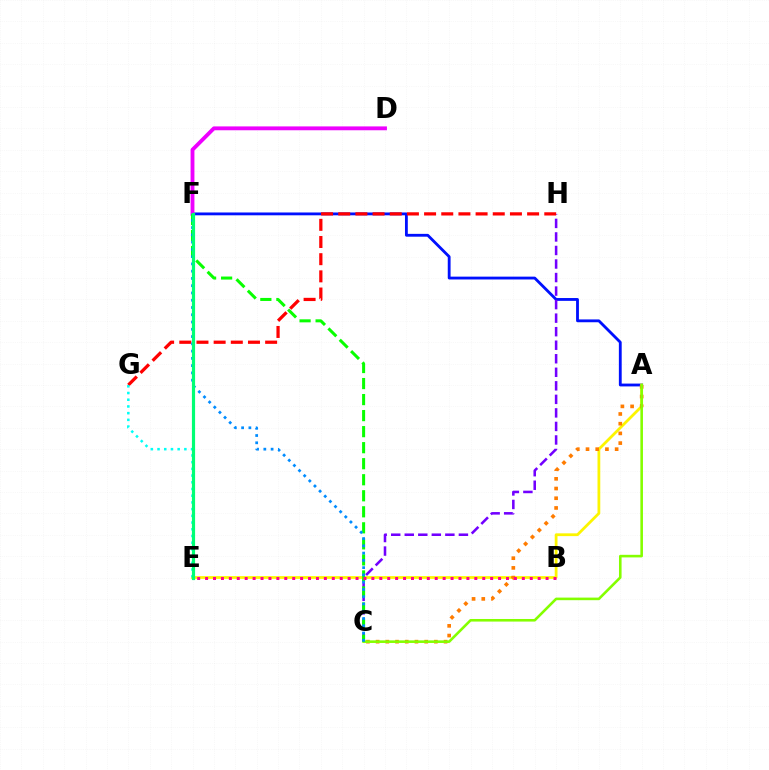{('A', 'F'): [{'color': '#0010ff', 'line_style': 'solid', 'thickness': 2.03}], ('C', 'H'): [{'color': '#7200ff', 'line_style': 'dashed', 'thickness': 1.84}], ('G', 'H'): [{'color': '#ff0000', 'line_style': 'dashed', 'thickness': 2.33}], ('A', 'E'): [{'color': '#fcf500', 'line_style': 'solid', 'thickness': 2.0}], ('E', 'G'): [{'color': '#00fff6', 'line_style': 'dotted', 'thickness': 1.82}], ('A', 'C'): [{'color': '#ff7c00', 'line_style': 'dotted', 'thickness': 2.64}, {'color': '#84ff00', 'line_style': 'solid', 'thickness': 1.86}], ('D', 'F'): [{'color': '#ee00ff', 'line_style': 'solid', 'thickness': 2.77}], ('C', 'F'): [{'color': '#08ff00', 'line_style': 'dashed', 'thickness': 2.18}, {'color': '#008cff', 'line_style': 'dotted', 'thickness': 1.97}], ('B', 'E'): [{'color': '#ff0094', 'line_style': 'dotted', 'thickness': 2.15}], ('E', 'F'): [{'color': '#00ff74', 'line_style': 'solid', 'thickness': 2.29}]}